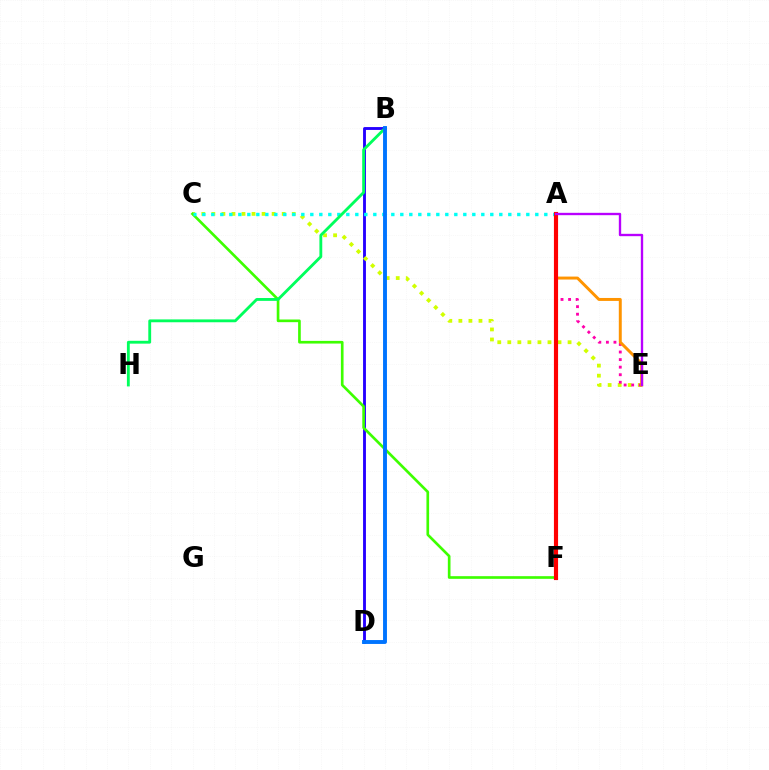{('B', 'D'): [{'color': '#2500ff', 'line_style': 'solid', 'thickness': 2.06}, {'color': '#0074ff', 'line_style': 'solid', 'thickness': 2.81}], ('C', 'E'): [{'color': '#d1ff00', 'line_style': 'dotted', 'thickness': 2.73}], ('A', 'E'): [{'color': '#ff00ac', 'line_style': 'dotted', 'thickness': 2.05}, {'color': '#ff9400', 'line_style': 'solid', 'thickness': 2.13}, {'color': '#b900ff', 'line_style': 'solid', 'thickness': 1.69}], ('C', 'F'): [{'color': '#3dff00', 'line_style': 'solid', 'thickness': 1.92}], ('A', 'C'): [{'color': '#00fff6', 'line_style': 'dotted', 'thickness': 2.45}], ('A', 'F'): [{'color': '#ff0000', 'line_style': 'solid', 'thickness': 2.98}], ('B', 'H'): [{'color': '#00ff5c', 'line_style': 'solid', 'thickness': 2.05}]}